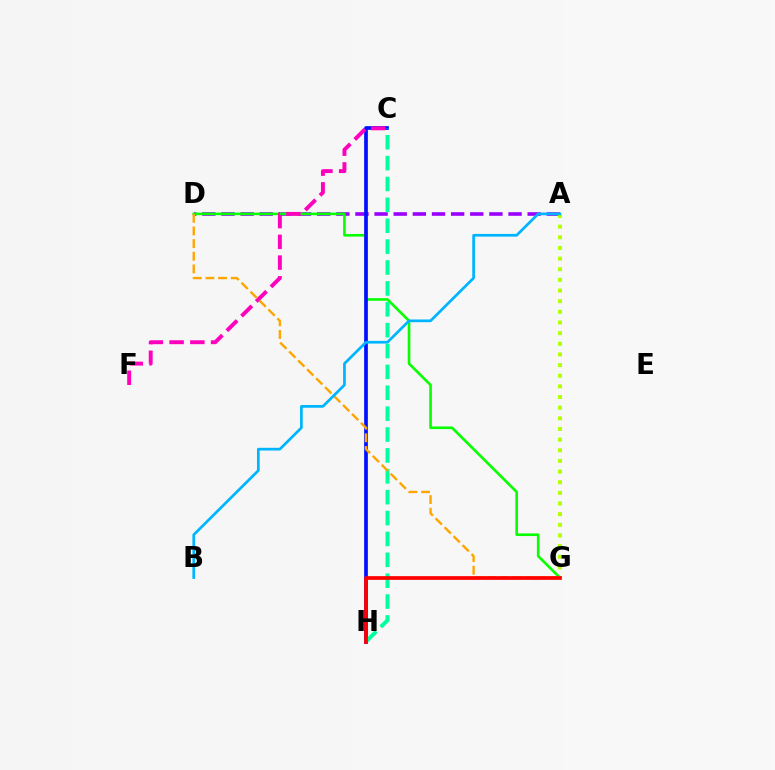{('A', 'D'): [{'color': '#9b00ff', 'line_style': 'dashed', 'thickness': 2.6}], ('D', 'G'): [{'color': '#08ff00', 'line_style': 'solid', 'thickness': 1.89}, {'color': '#ffa500', 'line_style': 'dashed', 'thickness': 1.72}], ('C', 'H'): [{'color': '#0010ff', 'line_style': 'solid', 'thickness': 2.66}, {'color': '#00ff9d', 'line_style': 'dashed', 'thickness': 2.84}], ('C', 'F'): [{'color': '#ff00bd', 'line_style': 'dashed', 'thickness': 2.82}], ('A', 'G'): [{'color': '#b3ff00', 'line_style': 'dotted', 'thickness': 2.89}], ('G', 'H'): [{'color': '#ff0000', 'line_style': 'solid', 'thickness': 2.67}], ('A', 'B'): [{'color': '#00b5ff', 'line_style': 'solid', 'thickness': 1.95}]}